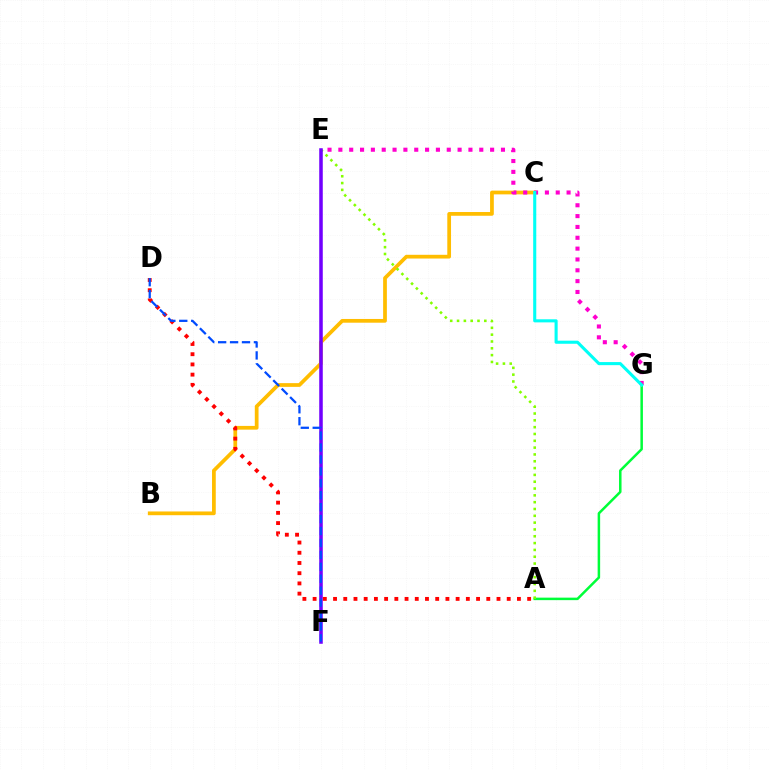{('B', 'C'): [{'color': '#ffbd00', 'line_style': 'solid', 'thickness': 2.69}], ('E', 'G'): [{'color': '#ff00cf', 'line_style': 'dotted', 'thickness': 2.95}], ('A', 'G'): [{'color': '#00ff39', 'line_style': 'solid', 'thickness': 1.8}], ('A', 'E'): [{'color': '#84ff00', 'line_style': 'dotted', 'thickness': 1.85}], ('E', 'F'): [{'color': '#7200ff', 'line_style': 'solid', 'thickness': 2.55}], ('C', 'G'): [{'color': '#00fff6', 'line_style': 'solid', 'thickness': 2.22}], ('A', 'D'): [{'color': '#ff0000', 'line_style': 'dotted', 'thickness': 2.78}], ('D', 'F'): [{'color': '#004bff', 'line_style': 'dashed', 'thickness': 1.62}]}